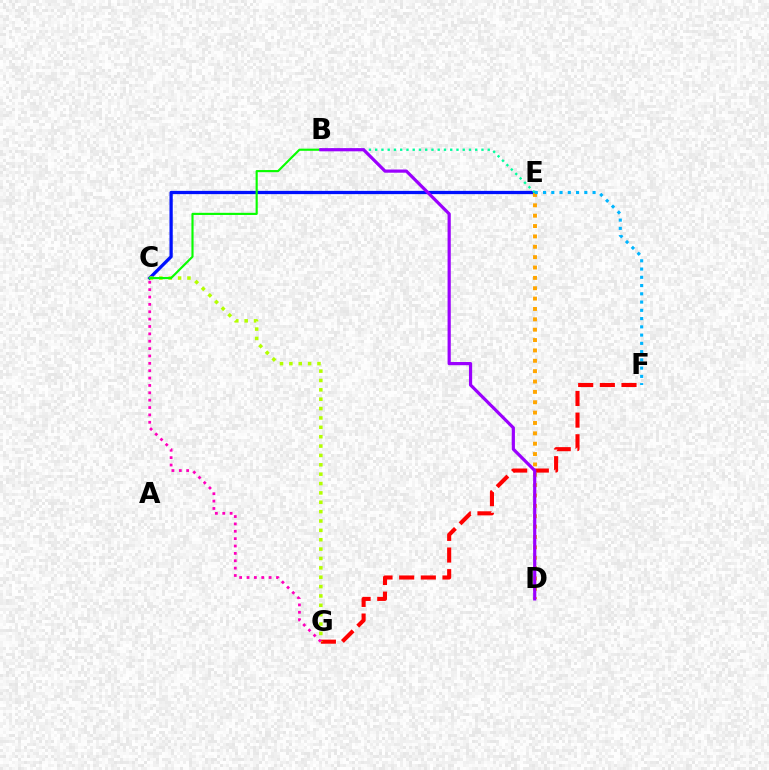{('C', 'E'): [{'color': '#0010ff', 'line_style': 'solid', 'thickness': 2.35}], ('D', 'E'): [{'color': '#ffa500', 'line_style': 'dotted', 'thickness': 2.82}], ('B', 'E'): [{'color': '#00ff9d', 'line_style': 'dotted', 'thickness': 1.7}], ('F', 'G'): [{'color': '#ff0000', 'line_style': 'dashed', 'thickness': 2.94}], ('C', 'G'): [{'color': '#b3ff00', 'line_style': 'dotted', 'thickness': 2.55}, {'color': '#ff00bd', 'line_style': 'dotted', 'thickness': 2.0}], ('B', 'C'): [{'color': '#08ff00', 'line_style': 'solid', 'thickness': 1.55}], ('E', 'F'): [{'color': '#00b5ff', 'line_style': 'dotted', 'thickness': 2.24}], ('B', 'D'): [{'color': '#9b00ff', 'line_style': 'solid', 'thickness': 2.3}]}